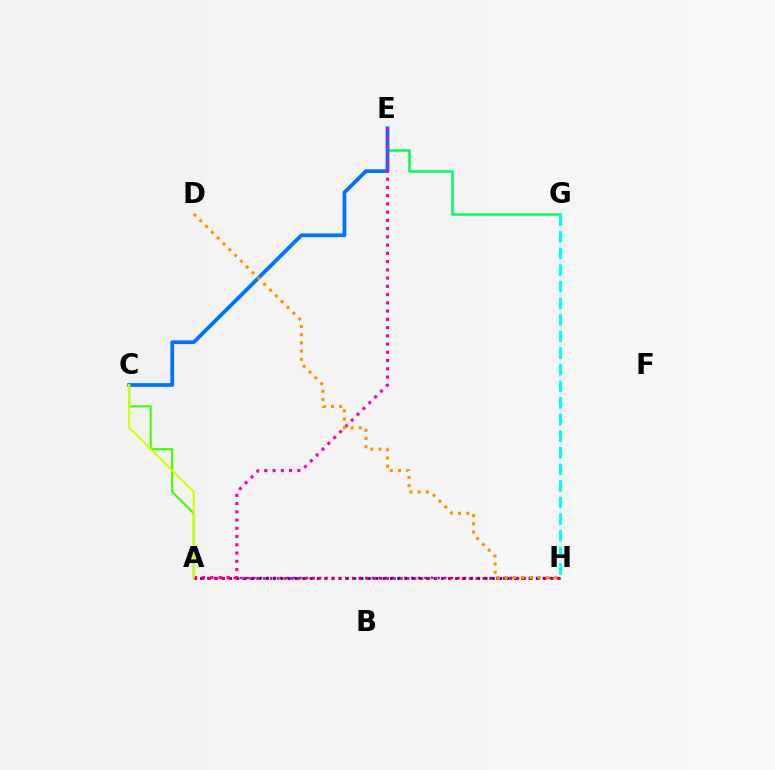{('E', 'G'): [{'color': '#00ff5c', 'line_style': 'solid', 'thickness': 1.82}], ('A', 'H'): [{'color': '#b900ff', 'line_style': 'dotted', 'thickness': 1.79}, {'color': '#2500ff', 'line_style': 'dotted', 'thickness': 1.98}, {'color': '#ff0000', 'line_style': 'dotted', 'thickness': 1.86}], ('A', 'C'): [{'color': '#3dff00', 'line_style': 'solid', 'thickness': 1.52}, {'color': '#d1ff00', 'line_style': 'solid', 'thickness': 1.52}], ('C', 'E'): [{'color': '#0074ff', 'line_style': 'solid', 'thickness': 2.71}], ('G', 'H'): [{'color': '#00fff6', 'line_style': 'dashed', 'thickness': 2.26}], ('A', 'E'): [{'color': '#ff00ac', 'line_style': 'dotted', 'thickness': 2.24}], ('D', 'H'): [{'color': '#ff9400', 'line_style': 'dotted', 'thickness': 2.23}]}